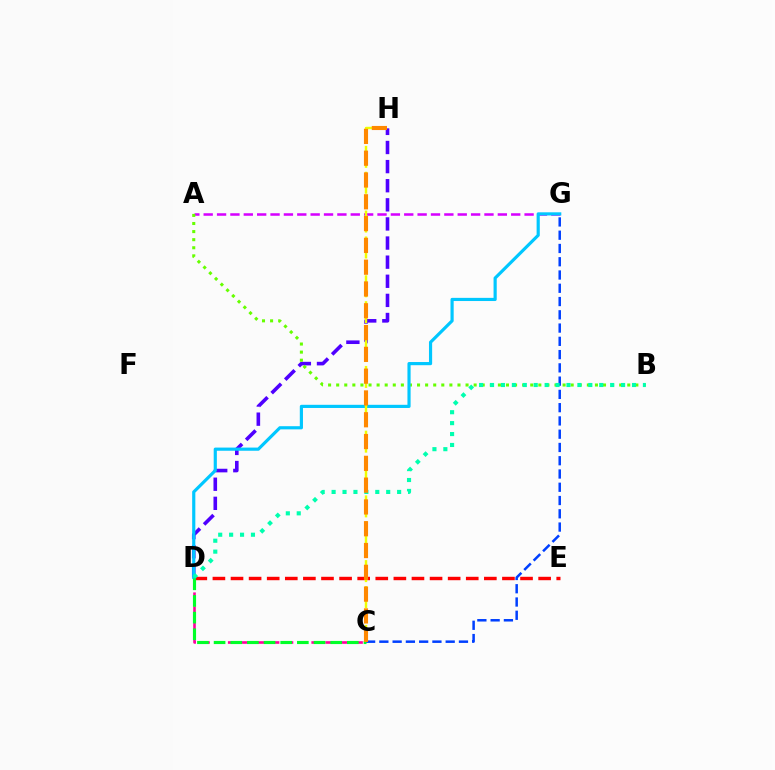{('D', 'H'): [{'color': '#4f00ff', 'line_style': 'dashed', 'thickness': 2.6}], ('D', 'E'): [{'color': '#ff0000', 'line_style': 'dashed', 'thickness': 2.46}], ('C', 'G'): [{'color': '#003fff', 'line_style': 'dashed', 'thickness': 1.8}], ('A', 'G'): [{'color': '#d600ff', 'line_style': 'dashed', 'thickness': 1.82}], ('C', 'D'): [{'color': '#ff00a0', 'line_style': 'dashed', 'thickness': 1.89}, {'color': '#00ff27', 'line_style': 'dashed', 'thickness': 2.26}], ('A', 'B'): [{'color': '#66ff00', 'line_style': 'dotted', 'thickness': 2.2}], ('D', 'G'): [{'color': '#00c7ff', 'line_style': 'solid', 'thickness': 2.28}], ('B', 'D'): [{'color': '#00ffaf', 'line_style': 'dotted', 'thickness': 2.97}], ('C', 'H'): [{'color': '#eeff00', 'line_style': 'dashed', 'thickness': 1.76}, {'color': '#ff8800', 'line_style': 'dashed', 'thickness': 2.96}]}